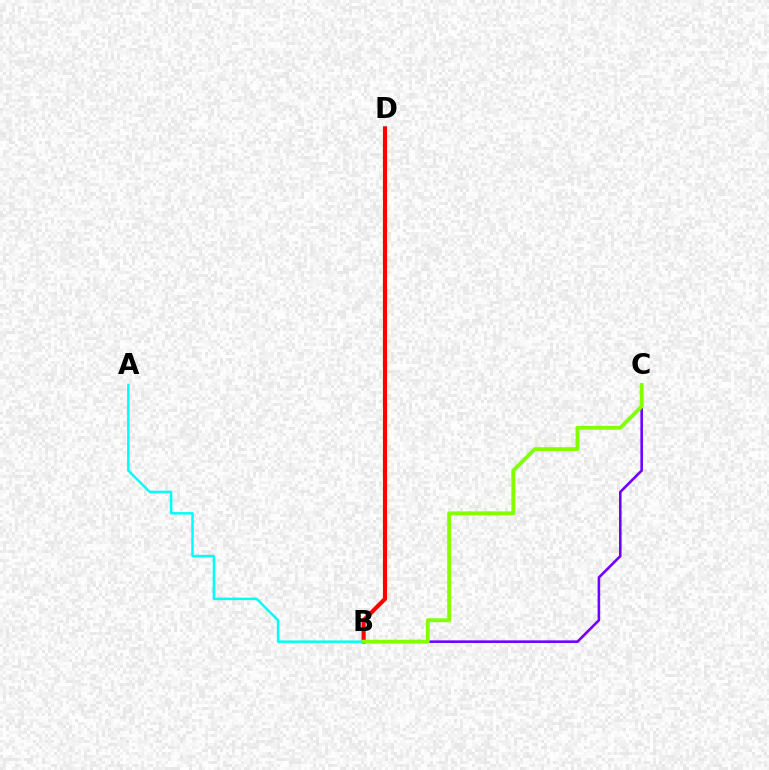{('B', 'C'): [{'color': '#7200ff', 'line_style': 'solid', 'thickness': 1.87}, {'color': '#84ff00', 'line_style': 'solid', 'thickness': 2.79}], ('B', 'D'): [{'color': '#ff0000', 'line_style': 'solid', 'thickness': 2.99}], ('A', 'B'): [{'color': '#00fff6', 'line_style': 'solid', 'thickness': 1.8}]}